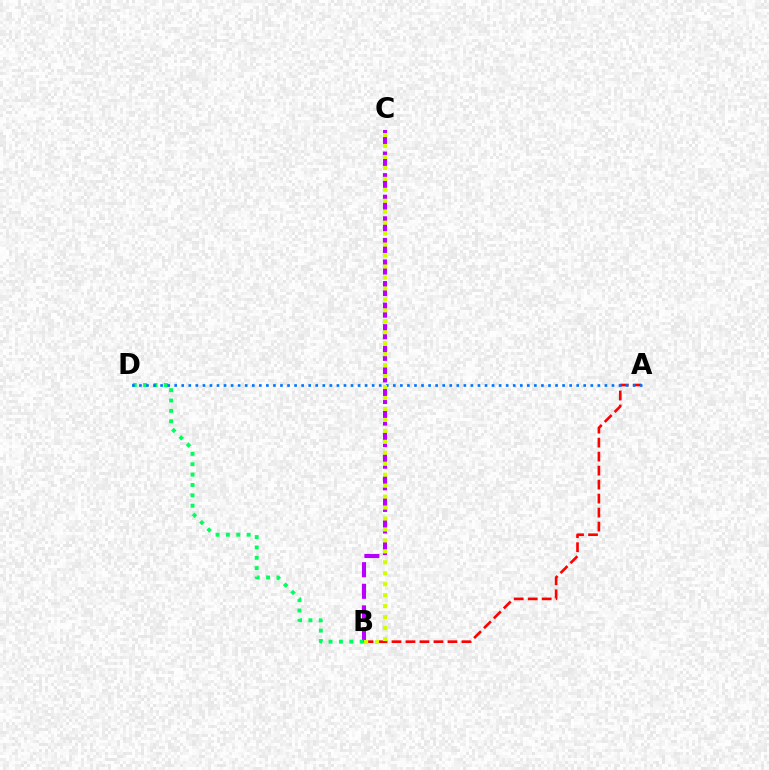{('A', 'B'): [{'color': '#ff0000', 'line_style': 'dashed', 'thickness': 1.9}], ('B', 'C'): [{'color': '#b900ff', 'line_style': 'dashed', 'thickness': 2.93}, {'color': '#d1ff00', 'line_style': 'dotted', 'thickness': 2.98}], ('B', 'D'): [{'color': '#00ff5c', 'line_style': 'dotted', 'thickness': 2.82}], ('A', 'D'): [{'color': '#0074ff', 'line_style': 'dotted', 'thickness': 1.92}]}